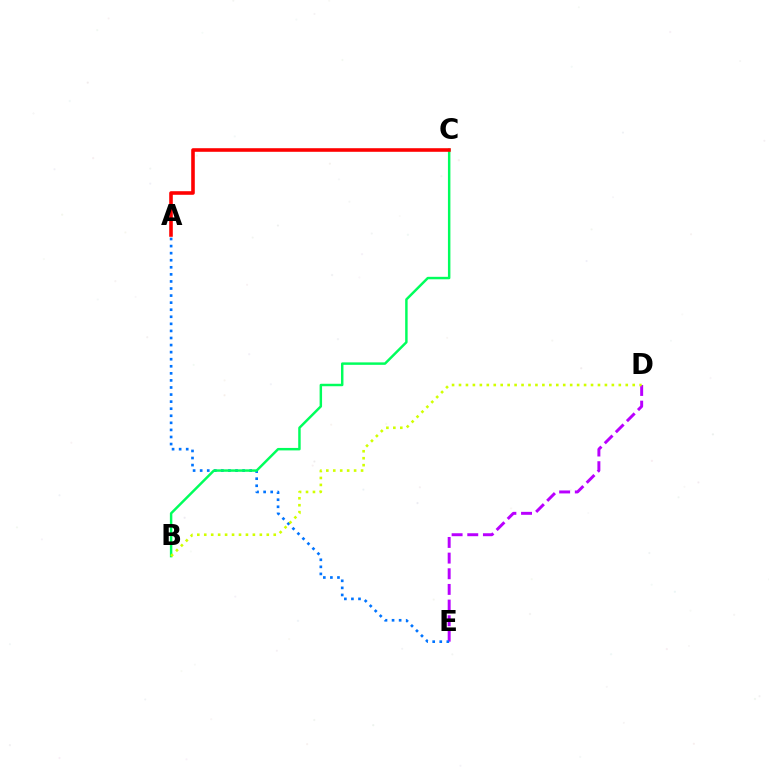{('D', 'E'): [{'color': '#b900ff', 'line_style': 'dashed', 'thickness': 2.13}], ('A', 'E'): [{'color': '#0074ff', 'line_style': 'dotted', 'thickness': 1.92}], ('B', 'C'): [{'color': '#00ff5c', 'line_style': 'solid', 'thickness': 1.77}], ('B', 'D'): [{'color': '#d1ff00', 'line_style': 'dotted', 'thickness': 1.89}], ('A', 'C'): [{'color': '#ff0000', 'line_style': 'solid', 'thickness': 2.58}]}